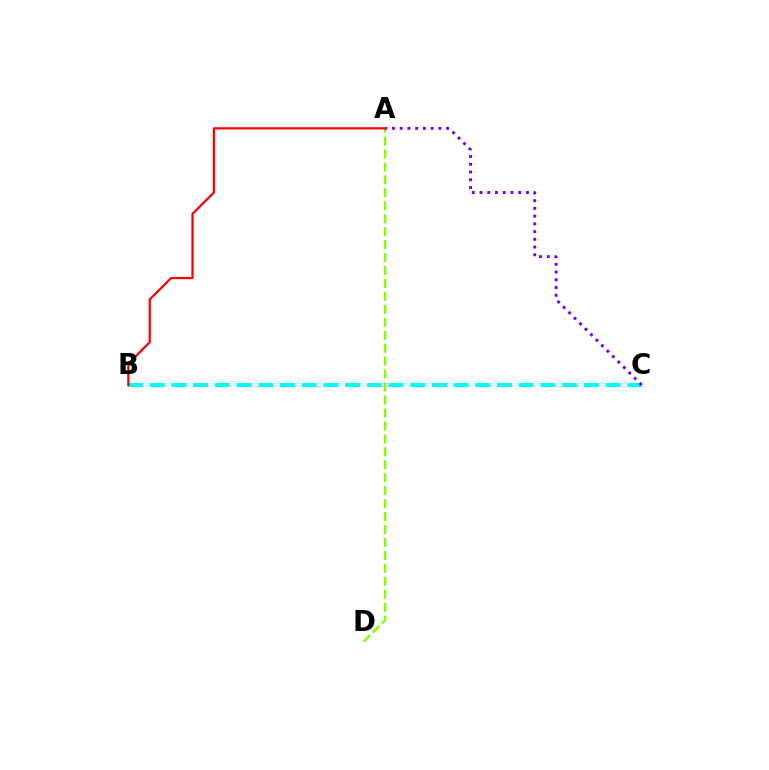{('A', 'D'): [{'color': '#84ff00', 'line_style': 'dashed', 'thickness': 1.76}], ('B', 'C'): [{'color': '#00fff6', 'line_style': 'dashed', 'thickness': 2.95}], ('A', 'C'): [{'color': '#7200ff', 'line_style': 'dotted', 'thickness': 2.1}], ('A', 'B'): [{'color': '#ff0000', 'line_style': 'solid', 'thickness': 1.61}]}